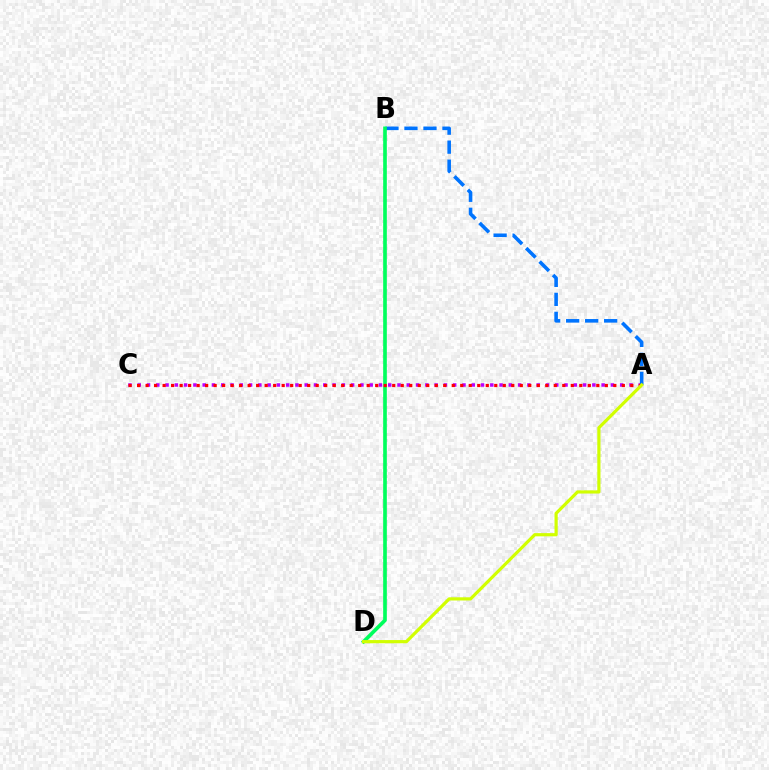{('A', 'C'): [{'color': '#b900ff', 'line_style': 'dotted', 'thickness': 2.52}, {'color': '#ff0000', 'line_style': 'dotted', 'thickness': 2.31}], ('A', 'B'): [{'color': '#0074ff', 'line_style': 'dashed', 'thickness': 2.58}], ('B', 'D'): [{'color': '#00ff5c', 'line_style': 'solid', 'thickness': 2.63}], ('A', 'D'): [{'color': '#d1ff00', 'line_style': 'solid', 'thickness': 2.3}]}